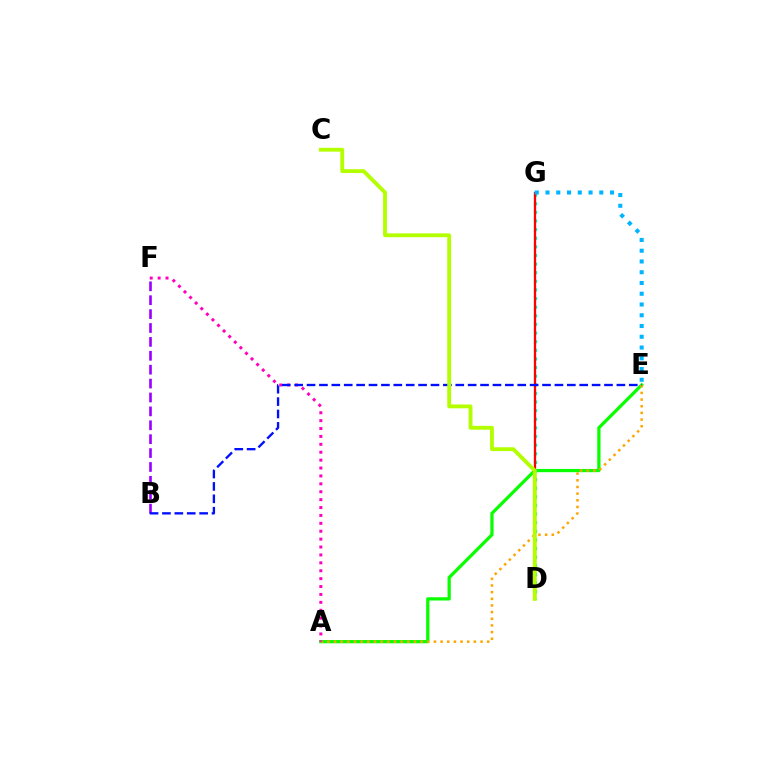{('A', 'E'): [{'color': '#08ff00', 'line_style': 'solid', 'thickness': 2.34}, {'color': '#ffa500', 'line_style': 'dotted', 'thickness': 1.81}], ('B', 'F'): [{'color': '#9b00ff', 'line_style': 'dashed', 'thickness': 1.89}], ('D', 'G'): [{'color': '#00ff9d', 'line_style': 'dotted', 'thickness': 2.34}, {'color': '#ff0000', 'line_style': 'solid', 'thickness': 1.64}], ('A', 'F'): [{'color': '#ff00bd', 'line_style': 'dotted', 'thickness': 2.15}], ('E', 'G'): [{'color': '#00b5ff', 'line_style': 'dotted', 'thickness': 2.92}], ('B', 'E'): [{'color': '#0010ff', 'line_style': 'dashed', 'thickness': 1.68}], ('C', 'D'): [{'color': '#b3ff00', 'line_style': 'solid', 'thickness': 2.76}]}